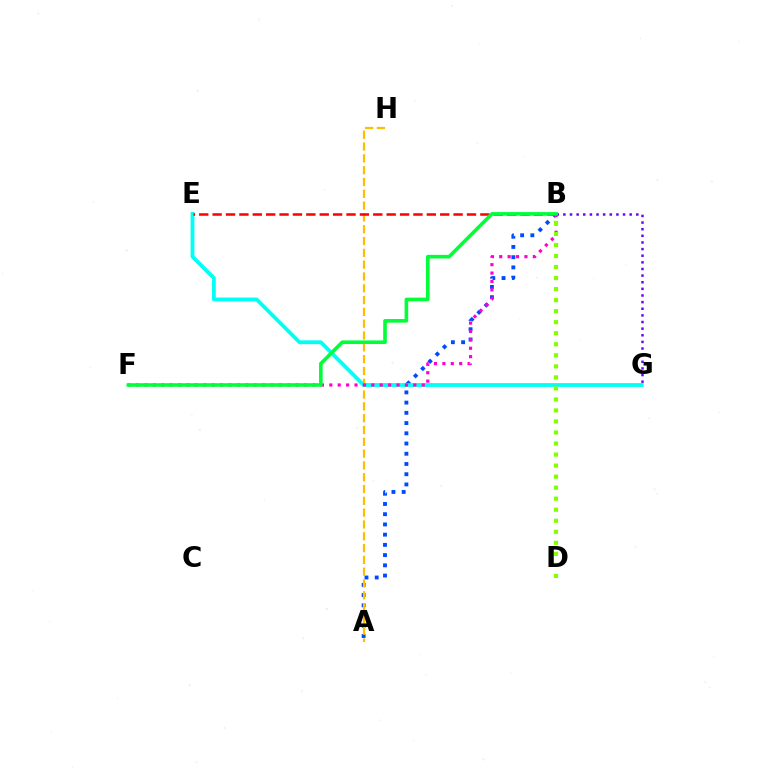{('A', 'B'): [{'color': '#004bff', 'line_style': 'dotted', 'thickness': 2.78}], ('A', 'H'): [{'color': '#ffbd00', 'line_style': 'dashed', 'thickness': 1.6}], ('E', 'G'): [{'color': '#00fff6', 'line_style': 'solid', 'thickness': 2.74}], ('B', 'F'): [{'color': '#ff00cf', 'line_style': 'dotted', 'thickness': 2.28}, {'color': '#00ff39', 'line_style': 'solid', 'thickness': 2.6}], ('B', 'E'): [{'color': '#ff0000', 'line_style': 'dashed', 'thickness': 1.82}], ('B', 'G'): [{'color': '#7200ff', 'line_style': 'dotted', 'thickness': 1.8}], ('B', 'D'): [{'color': '#84ff00', 'line_style': 'dotted', 'thickness': 3.0}]}